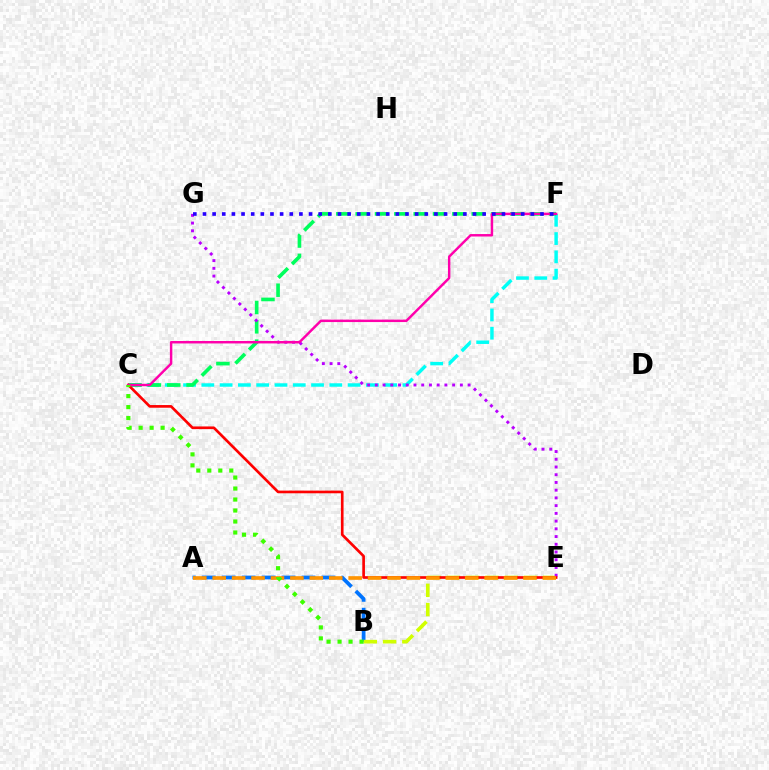{('C', 'F'): [{'color': '#00fff6', 'line_style': 'dashed', 'thickness': 2.48}, {'color': '#00ff5c', 'line_style': 'dashed', 'thickness': 2.63}, {'color': '#ff00ac', 'line_style': 'solid', 'thickness': 1.77}], ('A', 'B'): [{'color': '#0074ff', 'line_style': 'dashed', 'thickness': 2.71}], ('B', 'E'): [{'color': '#d1ff00', 'line_style': 'dashed', 'thickness': 2.62}], ('E', 'G'): [{'color': '#b900ff', 'line_style': 'dotted', 'thickness': 2.1}], ('C', 'E'): [{'color': '#ff0000', 'line_style': 'solid', 'thickness': 1.92}], ('A', 'E'): [{'color': '#ff9400', 'line_style': 'dashed', 'thickness': 2.64}], ('B', 'C'): [{'color': '#3dff00', 'line_style': 'dotted', 'thickness': 2.99}], ('F', 'G'): [{'color': '#2500ff', 'line_style': 'dotted', 'thickness': 2.62}]}